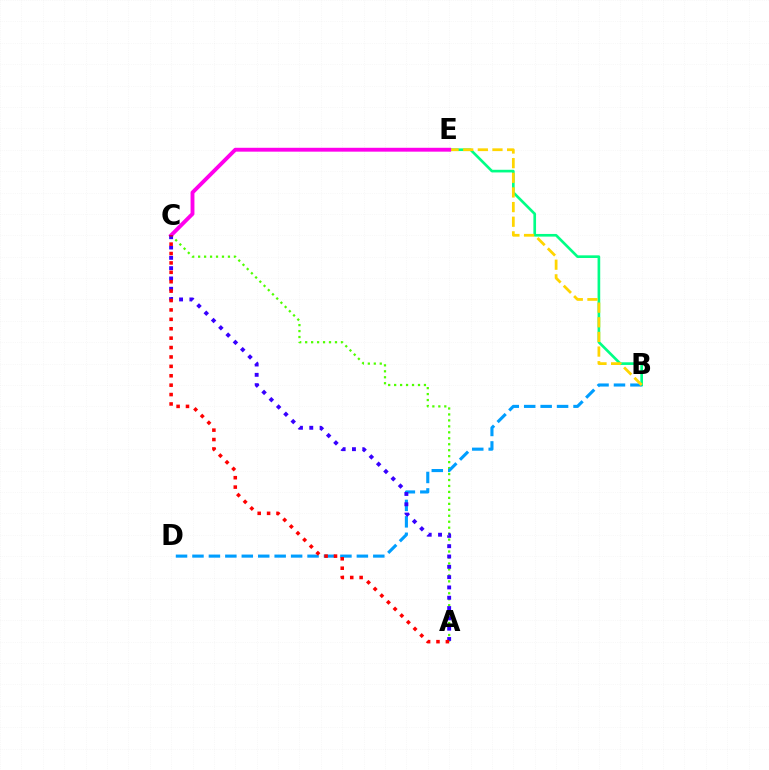{('A', 'C'): [{'color': '#4fff00', 'line_style': 'dotted', 'thickness': 1.62}, {'color': '#3700ff', 'line_style': 'dotted', 'thickness': 2.8}, {'color': '#ff0000', 'line_style': 'dotted', 'thickness': 2.55}], ('B', 'E'): [{'color': '#00ff86', 'line_style': 'solid', 'thickness': 1.91}, {'color': '#ffd500', 'line_style': 'dashed', 'thickness': 1.99}], ('B', 'D'): [{'color': '#009eff', 'line_style': 'dashed', 'thickness': 2.23}], ('C', 'E'): [{'color': '#ff00ed', 'line_style': 'solid', 'thickness': 2.79}]}